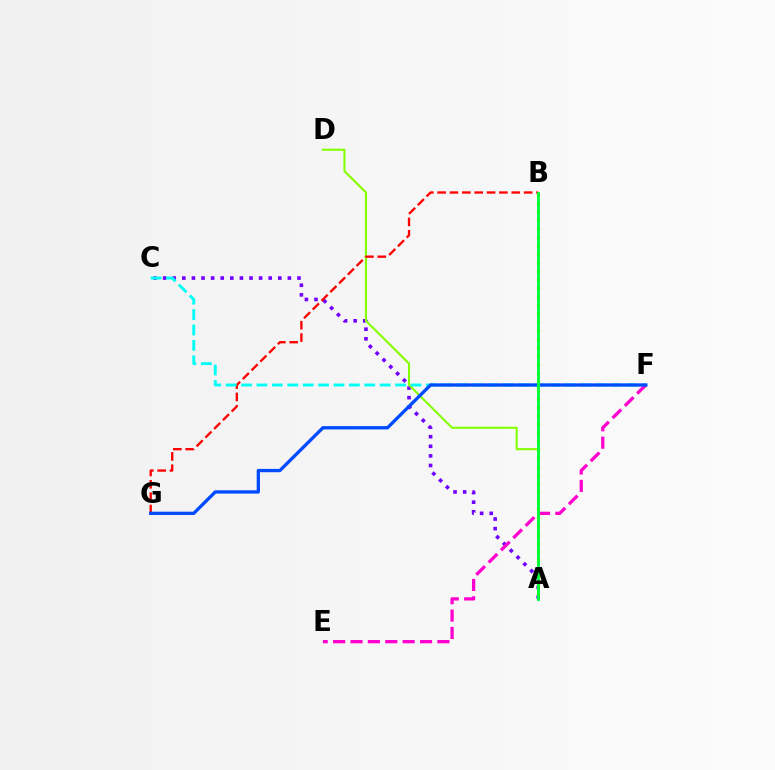{('A', 'C'): [{'color': '#7200ff', 'line_style': 'dotted', 'thickness': 2.61}], ('A', 'D'): [{'color': '#84ff00', 'line_style': 'solid', 'thickness': 1.5}], ('B', 'G'): [{'color': '#ff0000', 'line_style': 'dashed', 'thickness': 1.68}], ('C', 'F'): [{'color': '#00fff6', 'line_style': 'dashed', 'thickness': 2.09}], ('E', 'F'): [{'color': '#ff00cf', 'line_style': 'dashed', 'thickness': 2.36}], ('F', 'G'): [{'color': '#004bff', 'line_style': 'solid', 'thickness': 2.38}], ('A', 'B'): [{'color': '#ffbd00', 'line_style': 'dotted', 'thickness': 2.31}, {'color': '#00ff39', 'line_style': 'solid', 'thickness': 2.05}]}